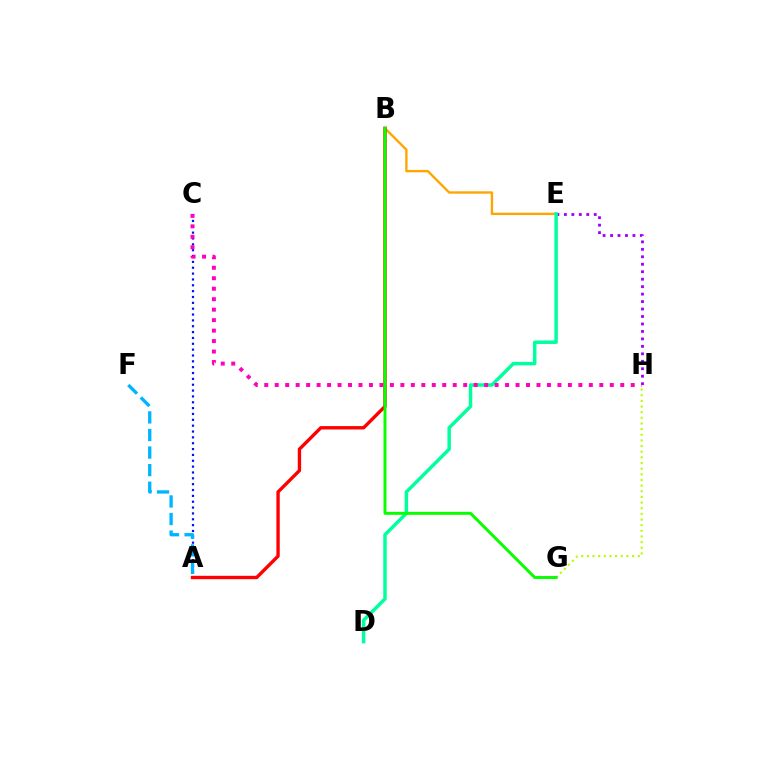{('A', 'C'): [{'color': '#0010ff', 'line_style': 'dotted', 'thickness': 1.59}], ('E', 'H'): [{'color': '#9b00ff', 'line_style': 'dotted', 'thickness': 2.03}], ('B', 'E'): [{'color': '#ffa500', 'line_style': 'solid', 'thickness': 1.7}], ('D', 'E'): [{'color': '#00ff9d', 'line_style': 'solid', 'thickness': 2.49}], ('A', 'B'): [{'color': '#ff0000', 'line_style': 'solid', 'thickness': 2.42}], ('C', 'H'): [{'color': '#ff00bd', 'line_style': 'dotted', 'thickness': 2.84}], ('G', 'H'): [{'color': '#b3ff00', 'line_style': 'dotted', 'thickness': 1.53}], ('B', 'G'): [{'color': '#08ff00', 'line_style': 'solid', 'thickness': 2.13}], ('A', 'F'): [{'color': '#00b5ff', 'line_style': 'dashed', 'thickness': 2.39}]}